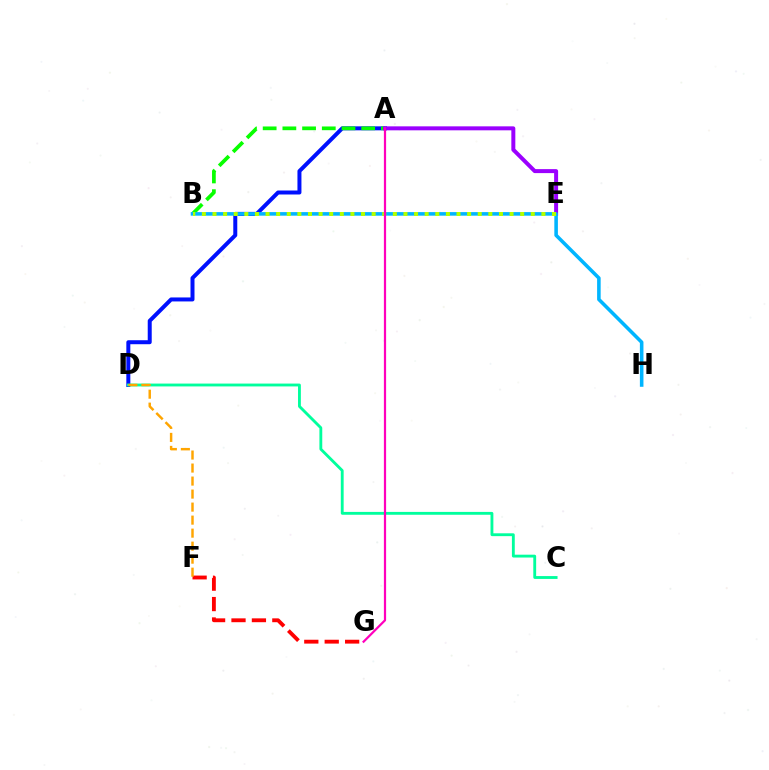{('F', 'G'): [{'color': '#ff0000', 'line_style': 'dashed', 'thickness': 2.77}], ('A', 'D'): [{'color': '#0010ff', 'line_style': 'solid', 'thickness': 2.87}], ('A', 'B'): [{'color': '#08ff00', 'line_style': 'dashed', 'thickness': 2.68}], ('C', 'D'): [{'color': '#00ff9d', 'line_style': 'solid', 'thickness': 2.05}], ('A', 'E'): [{'color': '#9b00ff', 'line_style': 'solid', 'thickness': 2.87}], ('B', 'H'): [{'color': '#00b5ff', 'line_style': 'solid', 'thickness': 2.57}], ('B', 'E'): [{'color': '#b3ff00', 'line_style': 'dotted', 'thickness': 2.88}], ('A', 'G'): [{'color': '#ff00bd', 'line_style': 'solid', 'thickness': 1.6}], ('D', 'F'): [{'color': '#ffa500', 'line_style': 'dashed', 'thickness': 1.77}]}